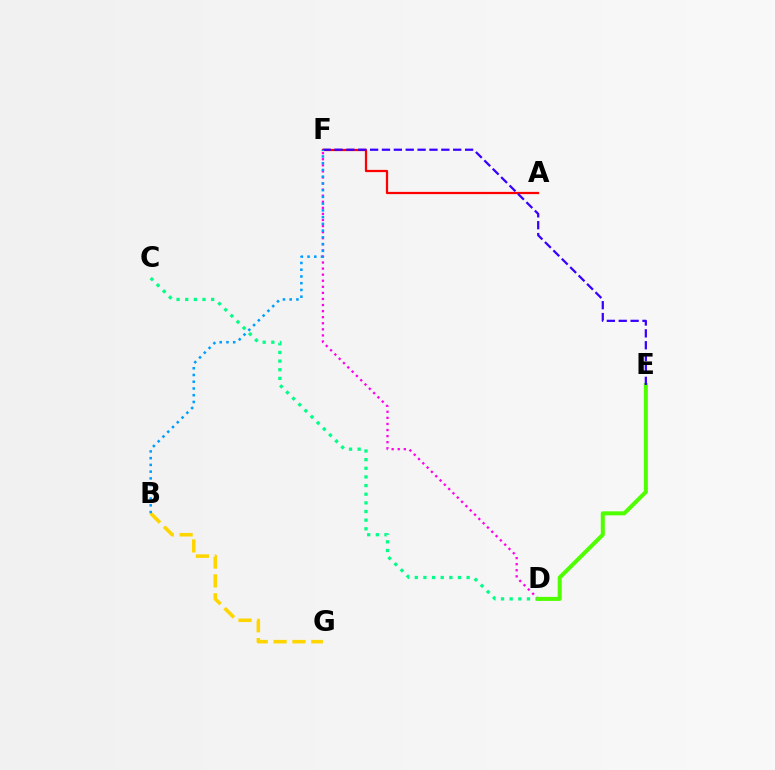{('C', 'D'): [{'color': '#00ff86', 'line_style': 'dotted', 'thickness': 2.35}], ('B', 'G'): [{'color': '#ffd500', 'line_style': 'dashed', 'thickness': 2.56}], ('D', 'F'): [{'color': '#ff00ed', 'line_style': 'dotted', 'thickness': 1.65}], ('A', 'F'): [{'color': '#ff0000', 'line_style': 'solid', 'thickness': 1.62}], ('D', 'E'): [{'color': '#4fff00', 'line_style': 'solid', 'thickness': 2.9}], ('E', 'F'): [{'color': '#3700ff', 'line_style': 'dashed', 'thickness': 1.61}], ('B', 'F'): [{'color': '#009eff', 'line_style': 'dotted', 'thickness': 1.83}]}